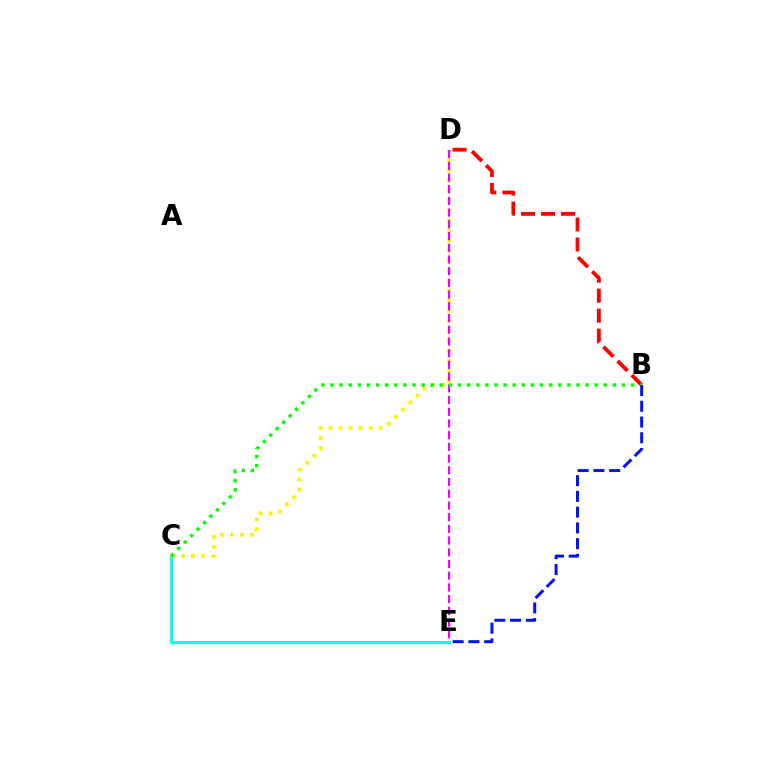{('B', 'D'): [{'color': '#ff0000', 'line_style': 'dashed', 'thickness': 2.72}], ('C', 'D'): [{'color': '#fcf500', 'line_style': 'dotted', 'thickness': 2.72}], ('D', 'E'): [{'color': '#ee00ff', 'line_style': 'dashed', 'thickness': 1.59}], ('C', 'E'): [{'color': '#00fff6', 'line_style': 'solid', 'thickness': 2.16}], ('B', 'C'): [{'color': '#08ff00', 'line_style': 'dotted', 'thickness': 2.48}], ('B', 'E'): [{'color': '#0010ff', 'line_style': 'dashed', 'thickness': 2.14}]}